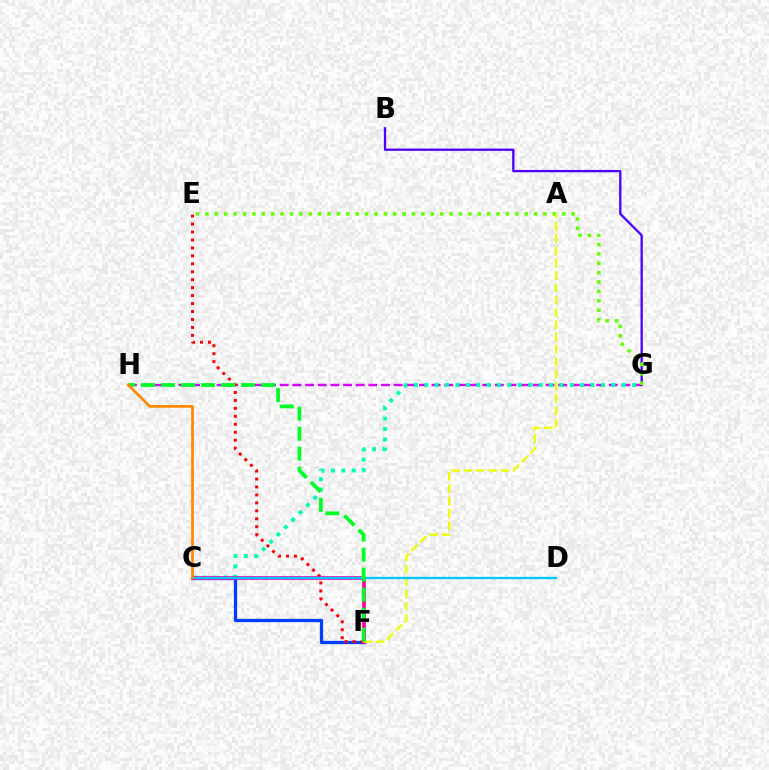{('G', 'H'): [{'color': '#d600ff', 'line_style': 'dashed', 'thickness': 1.72}], ('C', 'F'): [{'color': '#003fff', 'line_style': 'solid', 'thickness': 2.36}, {'color': '#ff00a0', 'line_style': 'solid', 'thickness': 2.66}], ('E', 'F'): [{'color': '#ff0000', 'line_style': 'dotted', 'thickness': 2.16}], ('B', 'G'): [{'color': '#4f00ff', 'line_style': 'solid', 'thickness': 1.68}], ('C', 'G'): [{'color': '#00ffaf', 'line_style': 'dotted', 'thickness': 2.82}], ('E', 'G'): [{'color': '#66ff00', 'line_style': 'dotted', 'thickness': 2.55}], ('A', 'F'): [{'color': '#eeff00', 'line_style': 'dashed', 'thickness': 1.67}], ('C', 'D'): [{'color': '#00c7ff', 'line_style': 'solid', 'thickness': 1.66}], ('F', 'H'): [{'color': '#00ff27', 'line_style': 'dashed', 'thickness': 2.72}], ('C', 'H'): [{'color': '#ff8800', 'line_style': 'solid', 'thickness': 1.94}]}